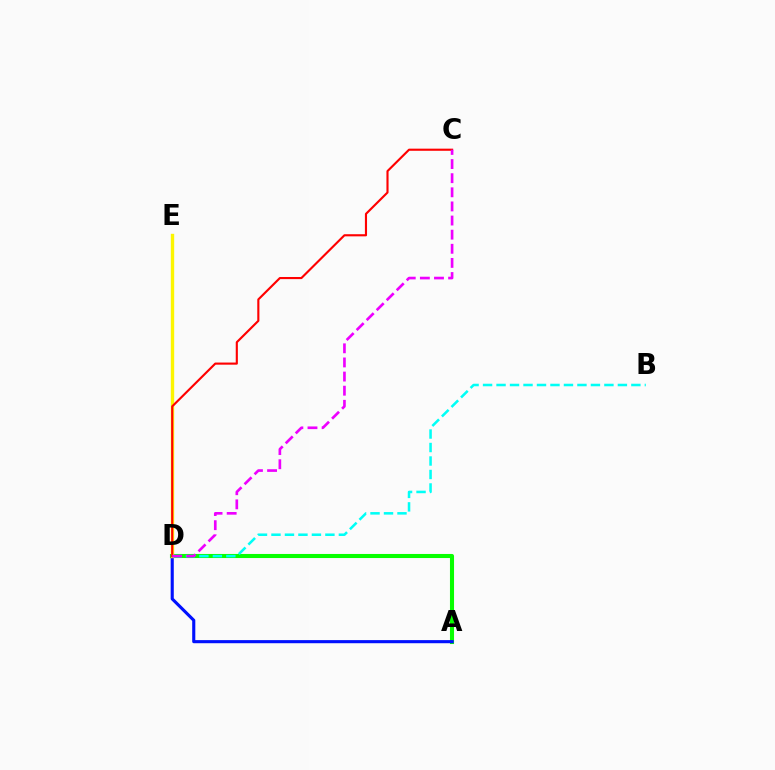{('A', 'D'): [{'color': '#08ff00', 'line_style': 'solid', 'thickness': 2.93}, {'color': '#0010ff', 'line_style': 'solid', 'thickness': 2.24}], ('D', 'E'): [{'color': '#fcf500', 'line_style': 'solid', 'thickness': 2.43}], ('B', 'D'): [{'color': '#00fff6', 'line_style': 'dashed', 'thickness': 1.83}], ('C', 'D'): [{'color': '#ff0000', 'line_style': 'solid', 'thickness': 1.53}, {'color': '#ee00ff', 'line_style': 'dashed', 'thickness': 1.92}]}